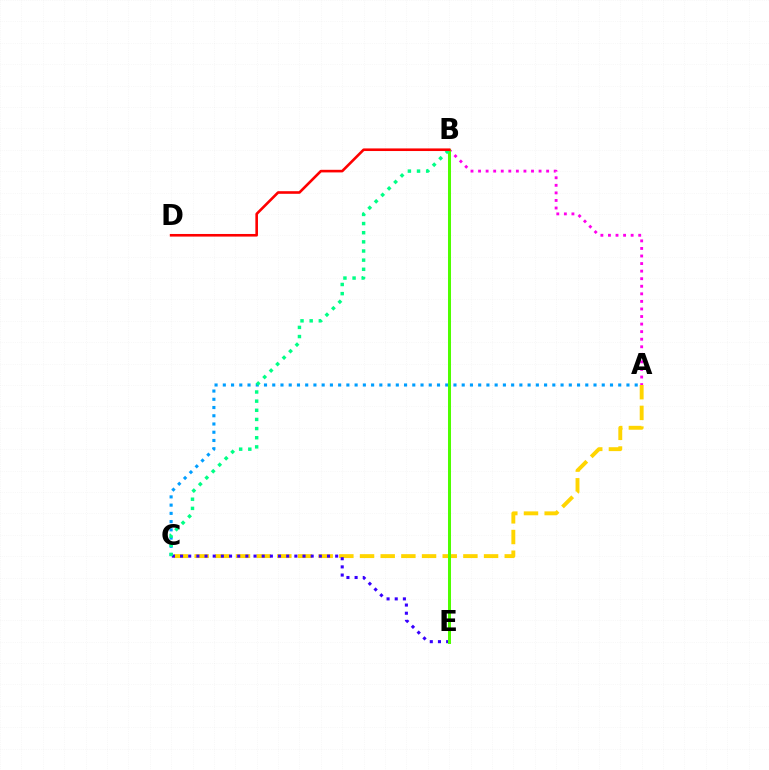{('A', 'C'): [{'color': '#ffd500', 'line_style': 'dashed', 'thickness': 2.81}, {'color': '#009eff', 'line_style': 'dotted', 'thickness': 2.24}], ('A', 'B'): [{'color': '#ff00ed', 'line_style': 'dotted', 'thickness': 2.06}], ('C', 'E'): [{'color': '#3700ff', 'line_style': 'dotted', 'thickness': 2.22}], ('B', 'E'): [{'color': '#4fff00', 'line_style': 'solid', 'thickness': 2.17}], ('B', 'C'): [{'color': '#00ff86', 'line_style': 'dotted', 'thickness': 2.48}], ('B', 'D'): [{'color': '#ff0000', 'line_style': 'solid', 'thickness': 1.88}]}